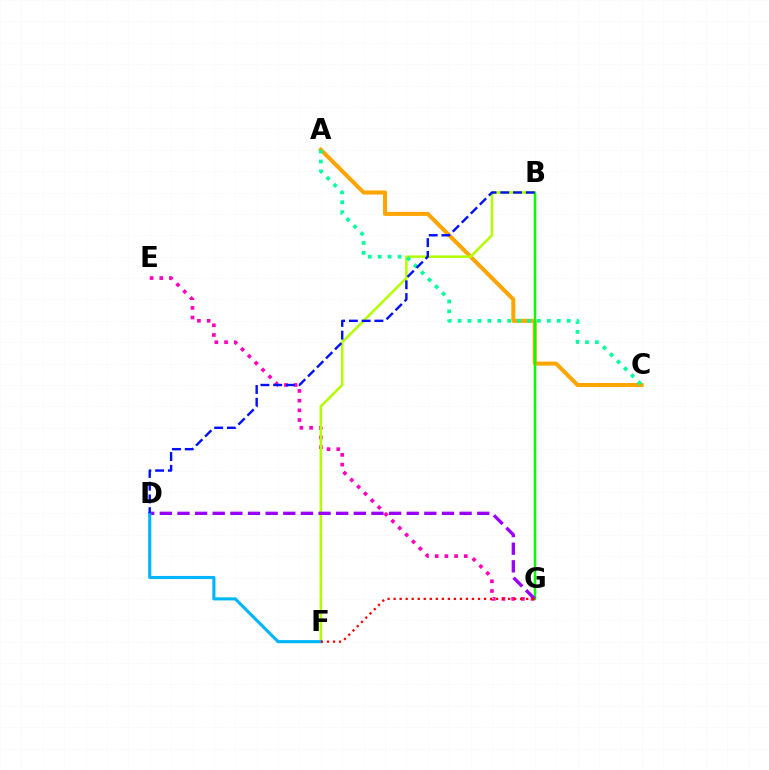{('A', 'C'): [{'color': '#ffa500', 'line_style': 'solid', 'thickness': 2.91}, {'color': '#00ff9d', 'line_style': 'dotted', 'thickness': 2.69}], ('E', 'G'): [{'color': '#ff00bd', 'line_style': 'dotted', 'thickness': 2.64}], ('B', 'F'): [{'color': '#b3ff00', 'line_style': 'solid', 'thickness': 1.84}], ('B', 'G'): [{'color': '#08ff00', 'line_style': 'solid', 'thickness': 1.79}], ('D', 'G'): [{'color': '#9b00ff', 'line_style': 'dashed', 'thickness': 2.4}], ('D', 'F'): [{'color': '#00b5ff', 'line_style': 'solid', 'thickness': 2.24}], ('F', 'G'): [{'color': '#ff0000', 'line_style': 'dotted', 'thickness': 1.64}], ('B', 'D'): [{'color': '#0010ff', 'line_style': 'dashed', 'thickness': 1.73}]}